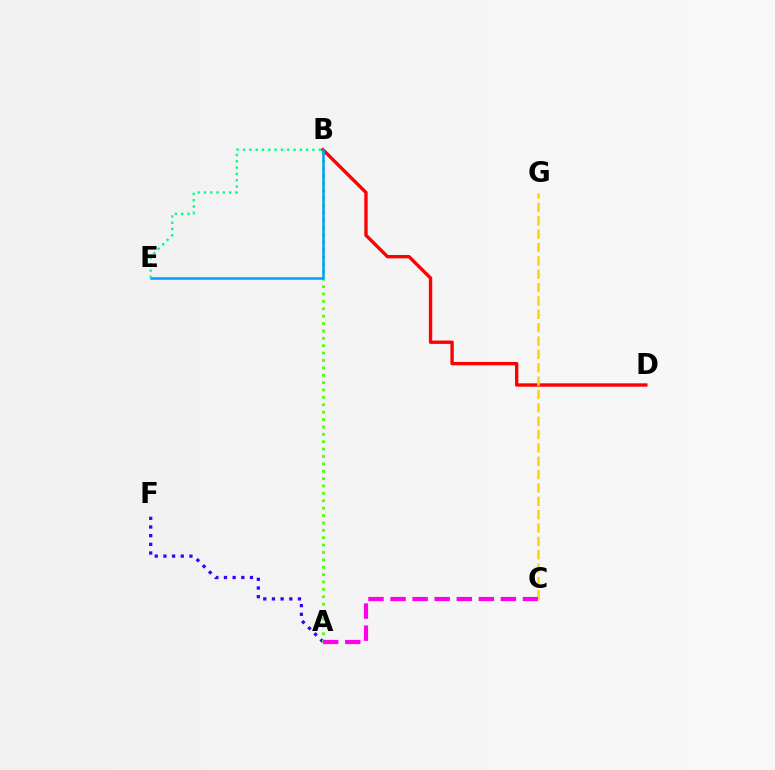{('A', 'F'): [{'color': '#3700ff', 'line_style': 'dotted', 'thickness': 2.36}], ('B', 'D'): [{'color': '#ff0000', 'line_style': 'solid', 'thickness': 2.42}], ('A', 'B'): [{'color': '#4fff00', 'line_style': 'dotted', 'thickness': 2.01}], ('C', 'G'): [{'color': '#ffd500', 'line_style': 'dashed', 'thickness': 1.81}], ('B', 'E'): [{'color': '#009eff', 'line_style': 'solid', 'thickness': 1.81}, {'color': '#00ff86', 'line_style': 'dotted', 'thickness': 1.71}], ('A', 'C'): [{'color': '#ff00ed', 'line_style': 'dashed', 'thickness': 3.0}]}